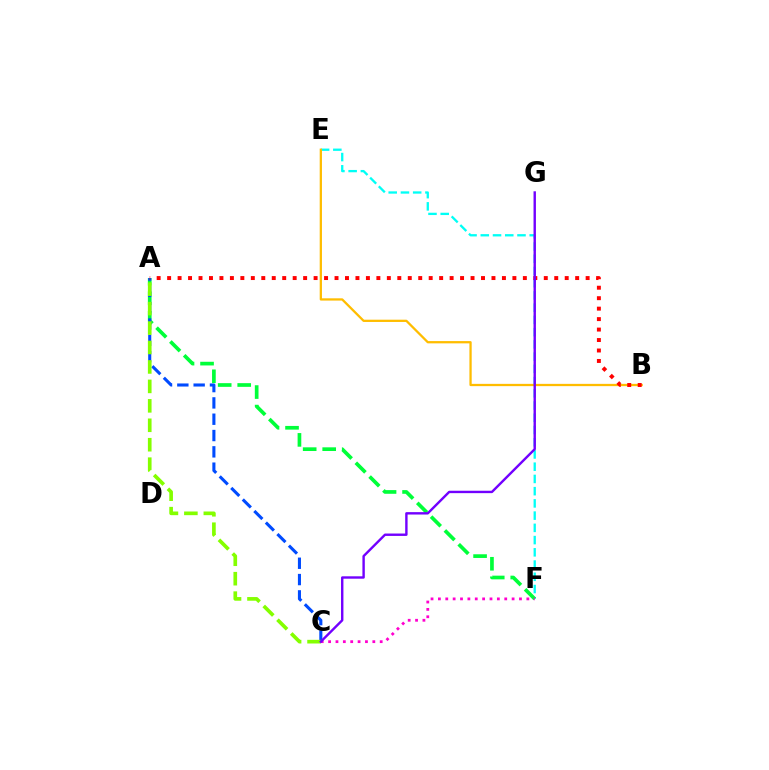{('E', 'F'): [{'color': '#00fff6', 'line_style': 'dashed', 'thickness': 1.66}], ('A', 'F'): [{'color': '#00ff39', 'line_style': 'dashed', 'thickness': 2.65}], ('A', 'C'): [{'color': '#004bff', 'line_style': 'dashed', 'thickness': 2.22}, {'color': '#84ff00', 'line_style': 'dashed', 'thickness': 2.64}], ('C', 'F'): [{'color': '#ff00cf', 'line_style': 'dotted', 'thickness': 2.0}], ('B', 'E'): [{'color': '#ffbd00', 'line_style': 'solid', 'thickness': 1.64}], ('A', 'B'): [{'color': '#ff0000', 'line_style': 'dotted', 'thickness': 2.84}], ('C', 'G'): [{'color': '#7200ff', 'line_style': 'solid', 'thickness': 1.73}]}